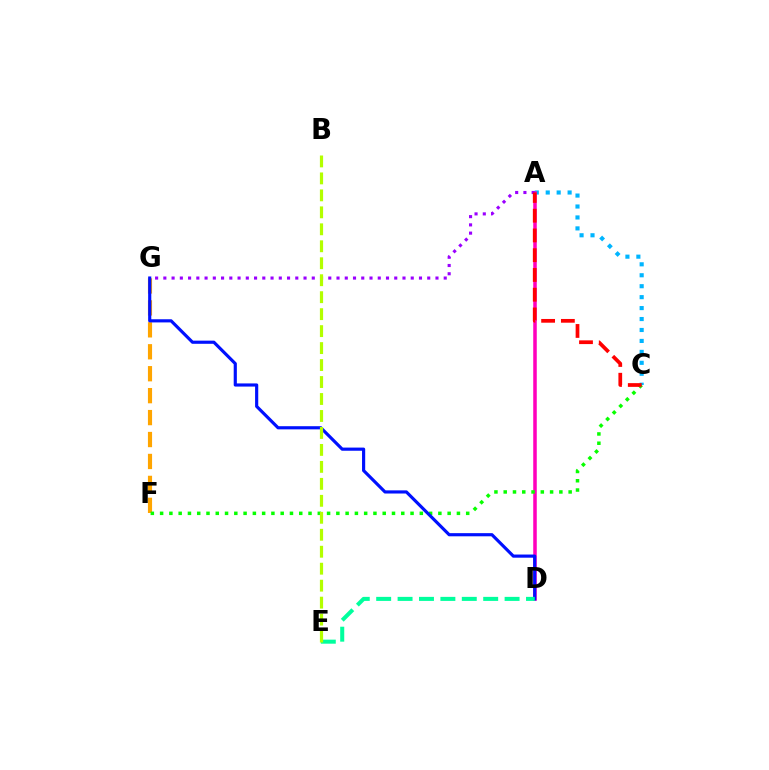{('A', 'C'): [{'color': '#00b5ff', 'line_style': 'dotted', 'thickness': 2.97}, {'color': '#ff0000', 'line_style': 'dashed', 'thickness': 2.68}], ('F', 'G'): [{'color': '#ffa500', 'line_style': 'dashed', 'thickness': 2.98}], ('A', 'D'): [{'color': '#ff00bd', 'line_style': 'solid', 'thickness': 2.54}], ('C', 'F'): [{'color': '#08ff00', 'line_style': 'dotted', 'thickness': 2.52}], ('A', 'G'): [{'color': '#9b00ff', 'line_style': 'dotted', 'thickness': 2.24}], ('D', 'G'): [{'color': '#0010ff', 'line_style': 'solid', 'thickness': 2.27}], ('D', 'E'): [{'color': '#00ff9d', 'line_style': 'dashed', 'thickness': 2.91}], ('B', 'E'): [{'color': '#b3ff00', 'line_style': 'dashed', 'thickness': 2.31}]}